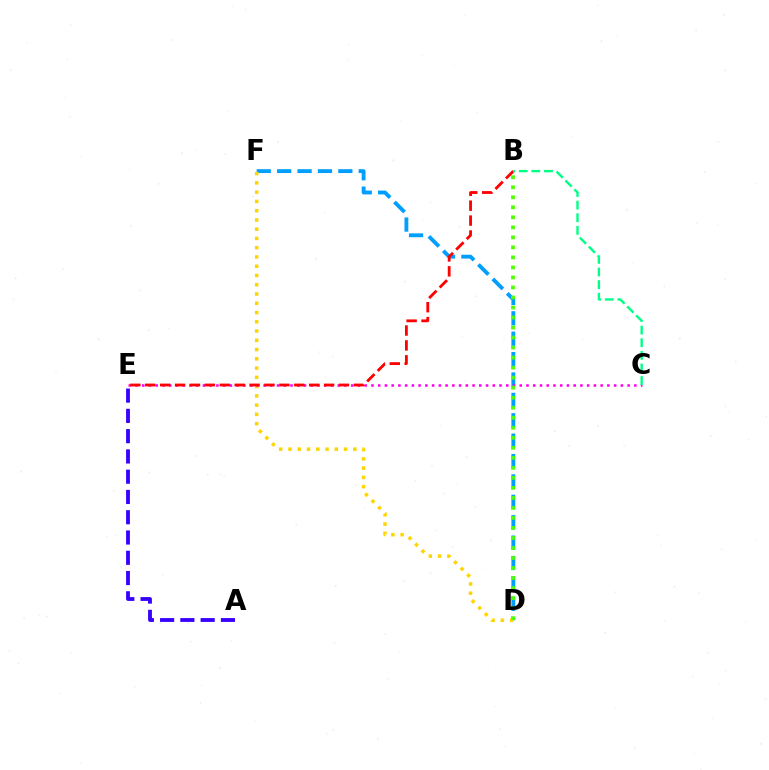{('A', 'E'): [{'color': '#3700ff', 'line_style': 'dashed', 'thickness': 2.75}], ('D', 'F'): [{'color': '#009eff', 'line_style': 'dashed', 'thickness': 2.77}, {'color': '#ffd500', 'line_style': 'dotted', 'thickness': 2.52}], ('C', 'E'): [{'color': '#ff00ed', 'line_style': 'dotted', 'thickness': 1.83}], ('B', 'D'): [{'color': '#4fff00', 'line_style': 'dotted', 'thickness': 2.72}], ('B', 'E'): [{'color': '#ff0000', 'line_style': 'dashed', 'thickness': 2.02}], ('B', 'C'): [{'color': '#00ff86', 'line_style': 'dashed', 'thickness': 1.71}]}